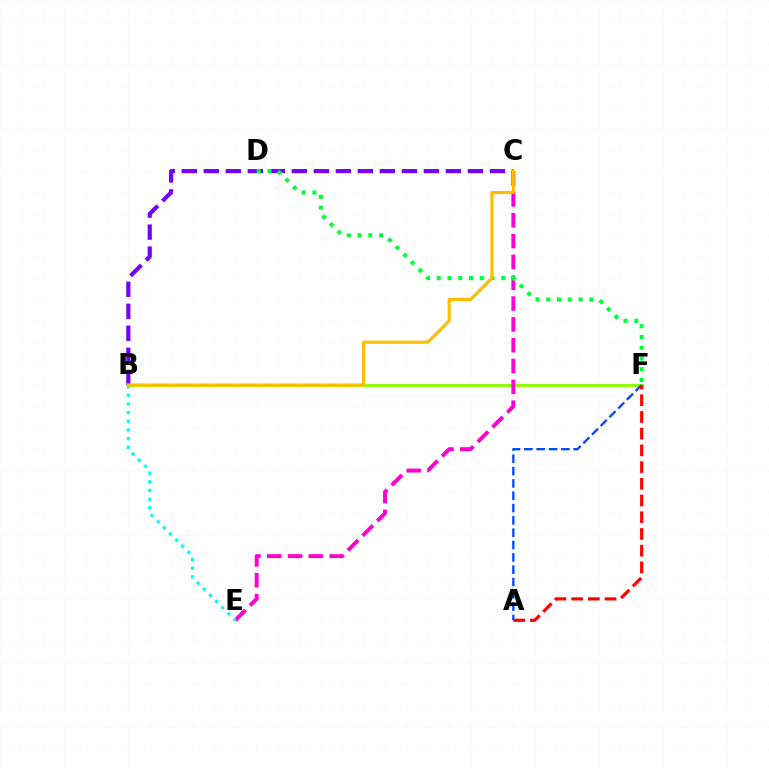{('B', 'F'): [{'color': '#84ff00', 'line_style': 'solid', 'thickness': 2.03}], ('C', 'E'): [{'color': '#ff00cf', 'line_style': 'dashed', 'thickness': 2.83}], ('B', 'C'): [{'color': '#7200ff', 'line_style': 'dashed', 'thickness': 2.99}, {'color': '#ffbd00', 'line_style': 'solid', 'thickness': 2.26}], ('A', 'F'): [{'color': '#004bff', 'line_style': 'dashed', 'thickness': 1.67}, {'color': '#ff0000', 'line_style': 'dashed', 'thickness': 2.27}], ('D', 'F'): [{'color': '#00ff39', 'line_style': 'dotted', 'thickness': 2.92}], ('B', 'E'): [{'color': '#00fff6', 'line_style': 'dotted', 'thickness': 2.36}]}